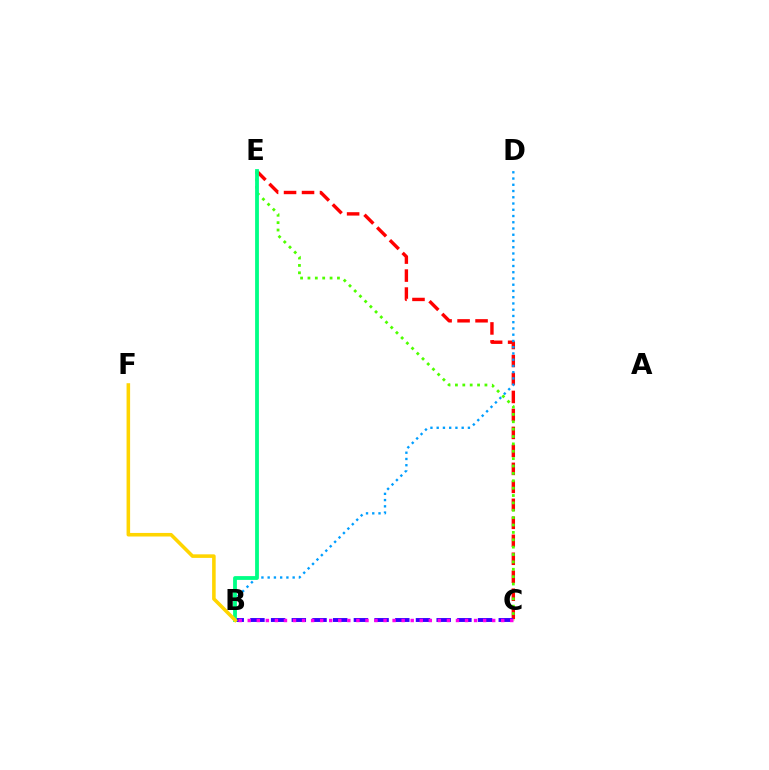{('C', 'E'): [{'color': '#ff0000', 'line_style': 'dashed', 'thickness': 2.44}, {'color': '#4fff00', 'line_style': 'dotted', 'thickness': 2.0}], ('B', 'D'): [{'color': '#009eff', 'line_style': 'dotted', 'thickness': 1.7}], ('B', 'C'): [{'color': '#3700ff', 'line_style': 'dashed', 'thickness': 2.81}, {'color': '#ff00ed', 'line_style': 'dotted', 'thickness': 2.46}], ('B', 'E'): [{'color': '#00ff86', 'line_style': 'solid', 'thickness': 2.74}], ('B', 'F'): [{'color': '#ffd500', 'line_style': 'solid', 'thickness': 2.56}]}